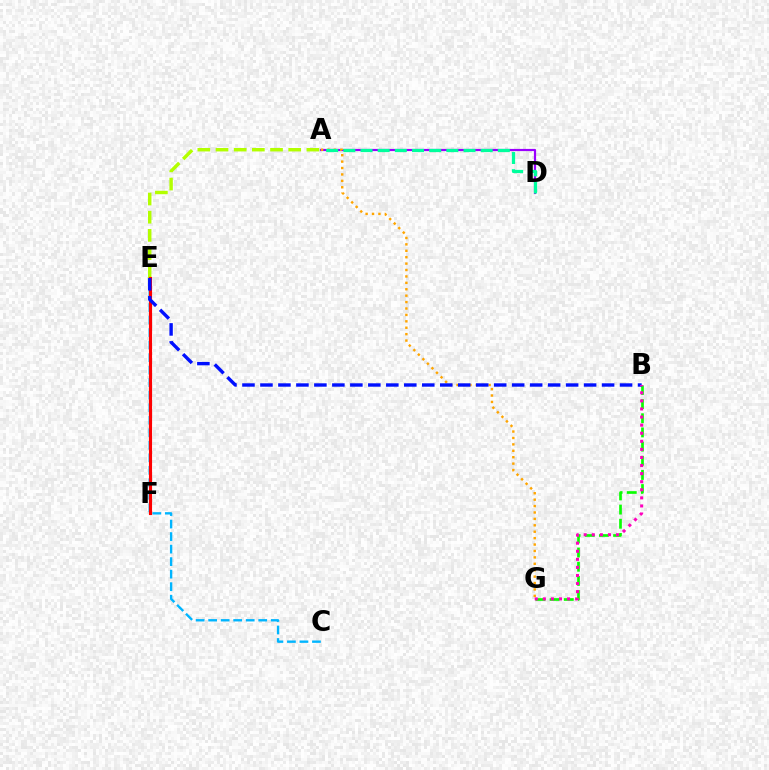{('C', 'E'): [{'color': '#00b5ff', 'line_style': 'dashed', 'thickness': 1.7}], ('A', 'D'): [{'color': '#9b00ff', 'line_style': 'solid', 'thickness': 1.57}, {'color': '#00ff9d', 'line_style': 'dashed', 'thickness': 2.33}], ('A', 'G'): [{'color': '#ffa500', 'line_style': 'dotted', 'thickness': 1.74}], ('B', 'G'): [{'color': '#08ff00', 'line_style': 'dashed', 'thickness': 1.92}, {'color': '#ff00bd', 'line_style': 'dotted', 'thickness': 2.2}], ('A', 'E'): [{'color': '#b3ff00', 'line_style': 'dashed', 'thickness': 2.47}], ('E', 'F'): [{'color': '#ff0000', 'line_style': 'solid', 'thickness': 2.24}], ('B', 'E'): [{'color': '#0010ff', 'line_style': 'dashed', 'thickness': 2.44}]}